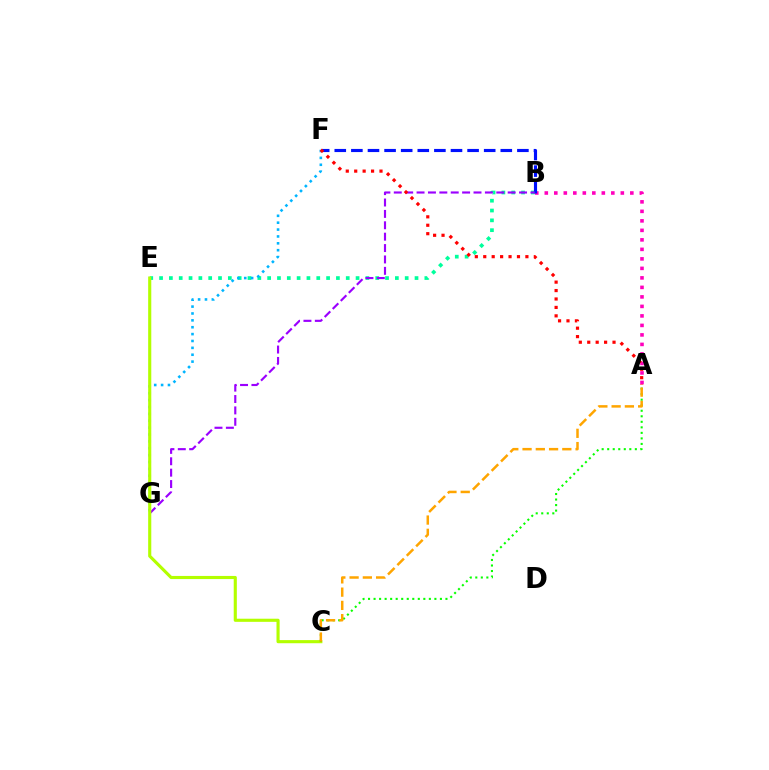{('B', 'E'): [{'color': '#00ff9d', 'line_style': 'dotted', 'thickness': 2.67}], ('A', 'B'): [{'color': '#ff00bd', 'line_style': 'dotted', 'thickness': 2.58}], ('F', 'G'): [{'color': '#00b5ff', 'line_style': 'dotted', 'thickness': 1.87}], ('B', 'F'): [{'color': '#0010ff', 'line_style': 'dashed', 'thickness': 2.26}], ('B', 'G'): [{'color': '#9b00ff', 'line_style': 'dashed', 'thickness': 1.55}], ('A', 'F'): [{'color': '#ff0000', 'line_style': 'dotted', 'thickness': 2.29}], ('C', 'E'): [{'color': '#b3ff00', 'line_style': 'solid', 'thickness': 2.25}], ('A', 'C'): [{'color': '#08ff00', 'line_style': 'dotted', 'thickness': 1.5}, {'color': '#ffa500', 'line_style': 'dashed', 'thickness': 1.8}]}